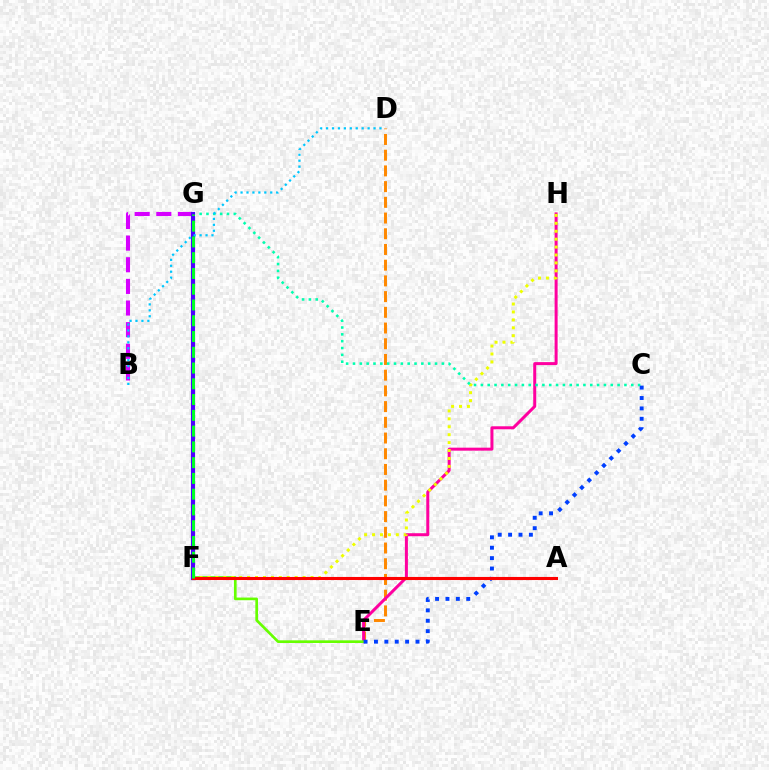{('D', 'E'): [{'color': '#ff8800', 'line_style': 'dashed', 'thickness': 2.13}], ('E', 'H'): [{'color': '#ff00a0', 'line_style': 'solid', 'thickness': 2.16}], ('B', 'G'): [{'color': '#d600ff', 'line_style': 'dashed', 'thickness': 2.94}], ('E', 'F'): [{'color': '#66ff00', 'line_style': 'solid', 'thickness': 1.92}], ('F', 'H'): [{'color': '#eeff00', 'line_style': 'dotted', 'thickness': 2.15}], ('C', 'G'): [{'color': '#00ffaf', 'line_style': 'dotted', 'thickness': 1.86}], ('C', 'E'): [{'color': '#003fff', 'line_style': 'dotted', 'thickness': 2.82}], ('F', 'G'): [{'color': '#4f00ff', 'line_style': 'solid', 'thickness': 2.98}, {'color': '#00ff27', 'line_style': 'dashed', 'thickness': 2.14}], ('B', 'D'): [{'color': '#00c7ff', 'line_style': 'dotted', 'thickness': 1.61}], ('A', 'F'): [{'color': '#ff0000', 'line_style': 'solid', 'thickness': 2.23}]}